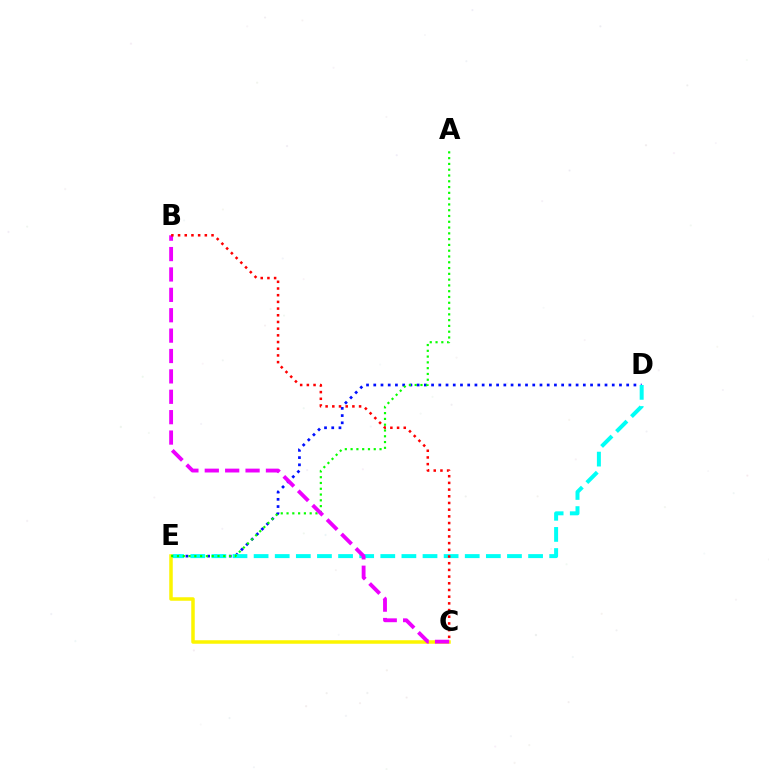{('D', 'E'): [{'color': '#0010ff', 'line_style': 'dotted', 'thickness': 1.96}, {'color': '#00fff6', 'line_style': 'dashed', 'thickness': 2.87}], ('C', 'E'): [{'color': '#fcf500', 'line_style': 'solid', 'thickness': 2.52}], ('A', 'E'): [{'color': '#08ff00', 'line_style': 'dotted', 'thickness': 1.57}], ('B', 'C'): [{'color': '#ee00ff', 'line_style': 'dashed', 'thickness': 2.77}, {'color': '#ff0000', 'line_style': 'dotted', 'thickness': 1.82}]}